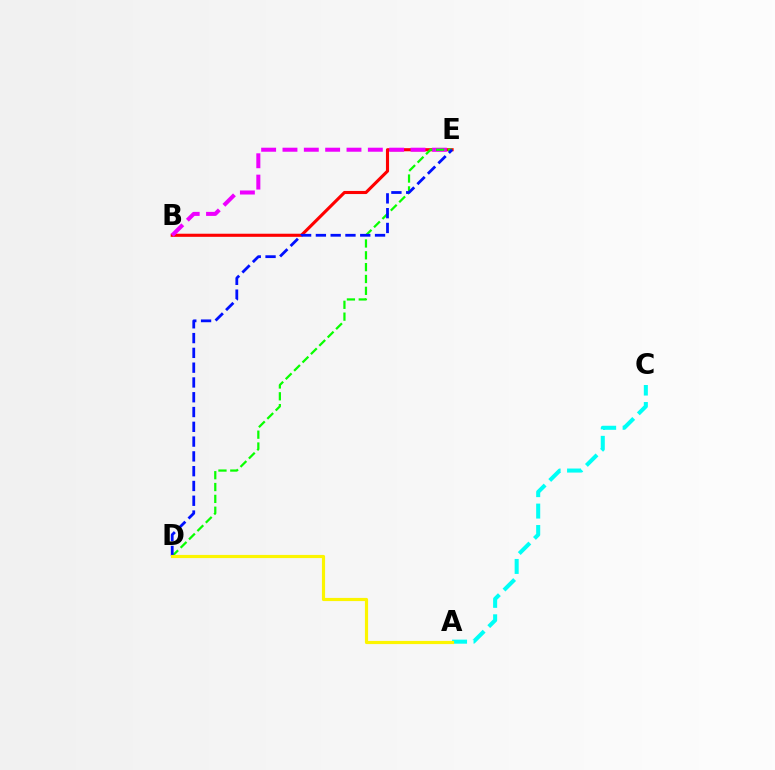{('A', 'C'): [{'color': '#00fff6', 'line_style': 'dashed', 'thickness': 2.91}], ('B', 'E'): [{'color': '#ff0000', 'line_style': 'solid', 'thickness': 2.23}, {'color': '#ee00ff', 'line_style': 'dashed', 'thickness': 2.9}], ('D', 'E'): [{'color': '#08ff00', 'line_style': 'dashed', 'thickness': 1.61}, {'color': '#0010ff', 'line_style': 'dashed', 'thickness': 2.01}], ('A', 'D'): [{'color': '#fcf500', 'line_style': 'solid', 'thickness': 2.28}]}